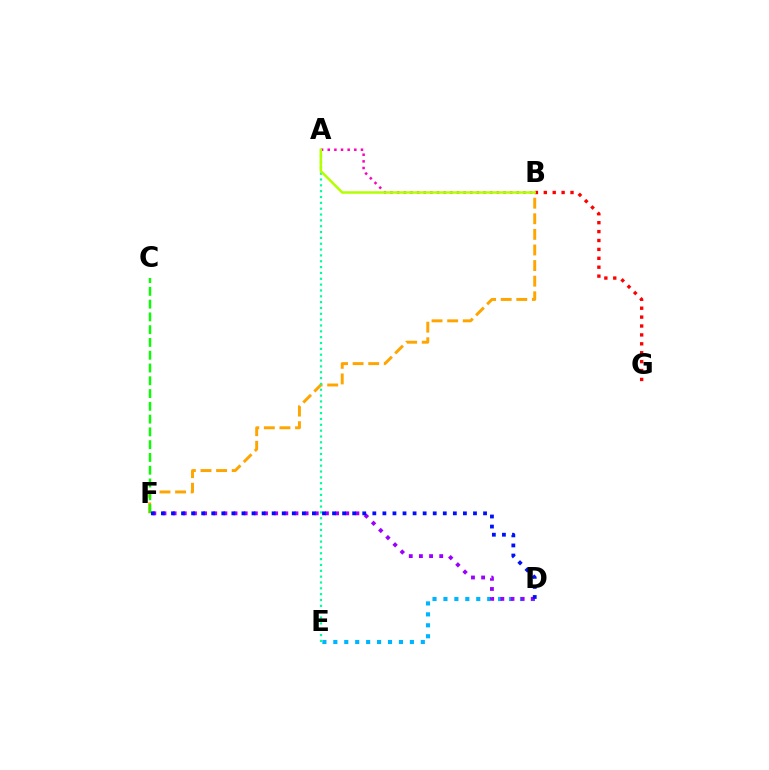{('B', 'F'): [{'color': '#ffa500', 'line_style': 'dashed', 'thickness': 2.12}], ('D', 'E'): [{'color': '#00b5ff', 'line_style': 'dotted', 'thickness': 2.97}], ('A', 'B'): [{'color': '#ff00bd', 'line_style': 'dotted', 'thickness': 1.81}, {'color': '#b3ff00', 'line_style': 'solid', 'thickness': 1.81}], ('D', 'F'): [{'color': '#9b00ff', 'line_style': 'dotted', 'thickness': 2.76}, {'color': '#0010ff', 'line_style': 'dotted', 'thickness': 2.74}], ('B', 'G'): [{'color': '#ff0000', 'line_style': 'dotted', 'thickness': 2.42}], ('A', 'E'): [{'color': '#00ff9d', 'line_style': 'dotted', 'thickness': 1.59}], ('C', 'F'): [{'color': '#08ff00', 'line_style': 'dashed', 'thickness': 1.74}]}